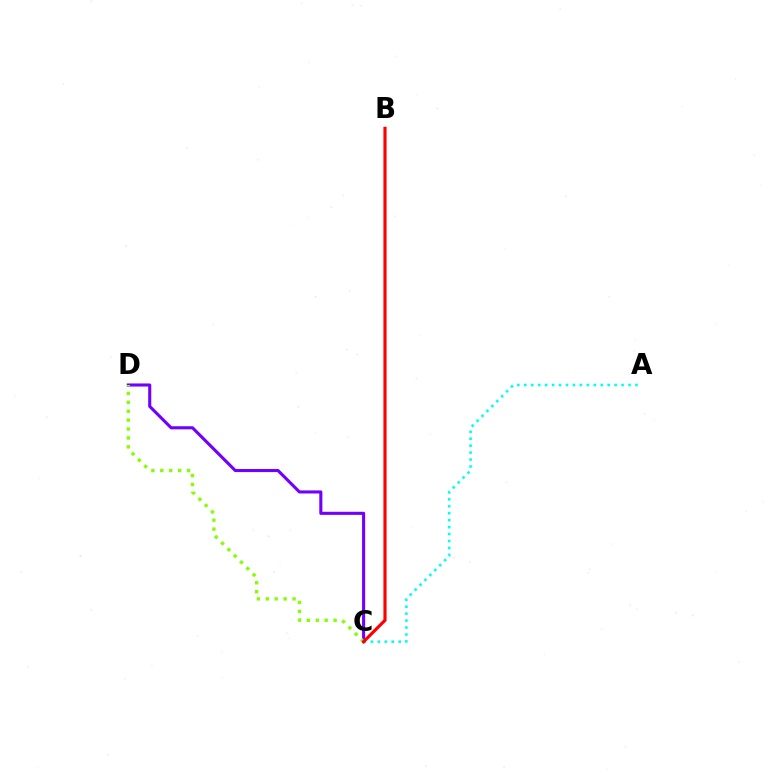{('A', 'C'): [{'color': '#00fff6', 'line_style': 'dotted', 'thickness': 1.89}], ('C', 'D'): [{'color': '#7200ff', 'line_style': 'solid', 'thickness': 2.22}, {'color': '#84ff00', 'line_style': 'dotted', 'thickness': 2.42}], ('B', 'C'): [{'color': '#ff0000', 'line_style': 'solid', 'thickness': 2.28}]}